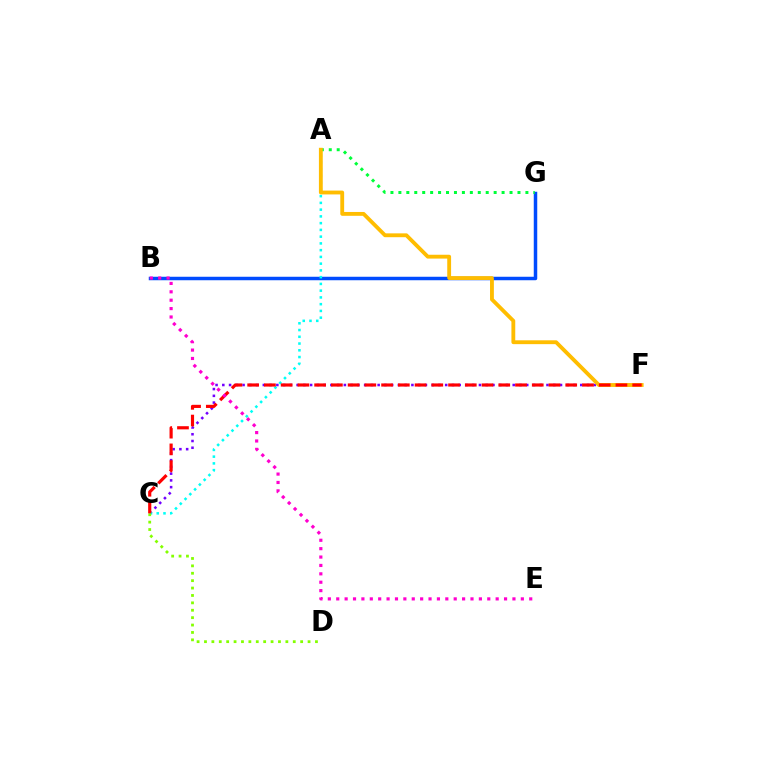{('B', 'G'): [{'color': '#004bff', 'line_style': 'solid', 'thickness': 2.51}], ('C', 'F'): [{'color': '#7200ff', 'line_style': 'dotted', 'thickness': 1.83}, {'color': '#ff0000', 'line_style': 'dashed', 'thickness': 2.27}], ('A', 'C'): [{'color': '#00fff6', 'line_style': 'dotted', 'thickness': 1.83}], ('C', 'D'): [{'color': '#84ff00', 'line_style': 'dotted', 'thickness': 2.01}], ('A', 'G'): [{'color': '#00ff39', 'line_style': 'dotted', 'thickness': 2.16}], ('A', 'F'): [{'color': '#ffbd00', 'line_style': 'solid', 'thickness': 2.77}], ('B', 'E'): [{'color': '#ff00cf', 'line_style': 'dotted', 'thickness': 2.28}]}